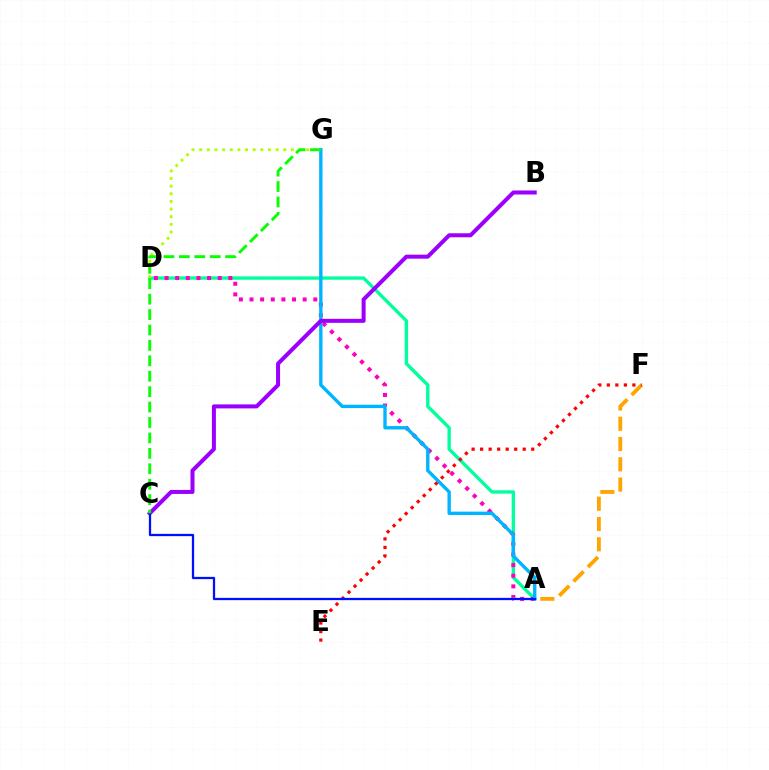{('A', 'D'): [{'color': '#00ff9d', 'line_style': 'solid', 'thickness': 2.41}, {'color': '#ff00bd', 'line_style': 'dotted', 'thickness': 2.89}], ('A', 'F'): [{'color': '#ffa500', 'line_style': 'dashed', 'thickness': 2.75}], ('D', 'G'): [{'color': '#b3ff00', 'line_style': 'dotted', 'thickness': 2.08}], ('A', 'G'): [{'color': '#00b5ff', 'line_style': 'solid', 'thickness': 2.43}], ('B', 'C'): [{'color': '#9b00ff', 'line_style': 'solid', 'thickness': 2.89}], ('E', 'F'): [{'color': '#ff0000', 'line_style': 'dotted', 'thickness': 2.31}], ('A', 'C'): [{'color': '#0010ff', 'line_style': 'solid', 'thickness': 1.64}], ('C', 'G'): [{'color': '#08ff00', 'line_style': 'dashed', 'thickness': 2.09}]}